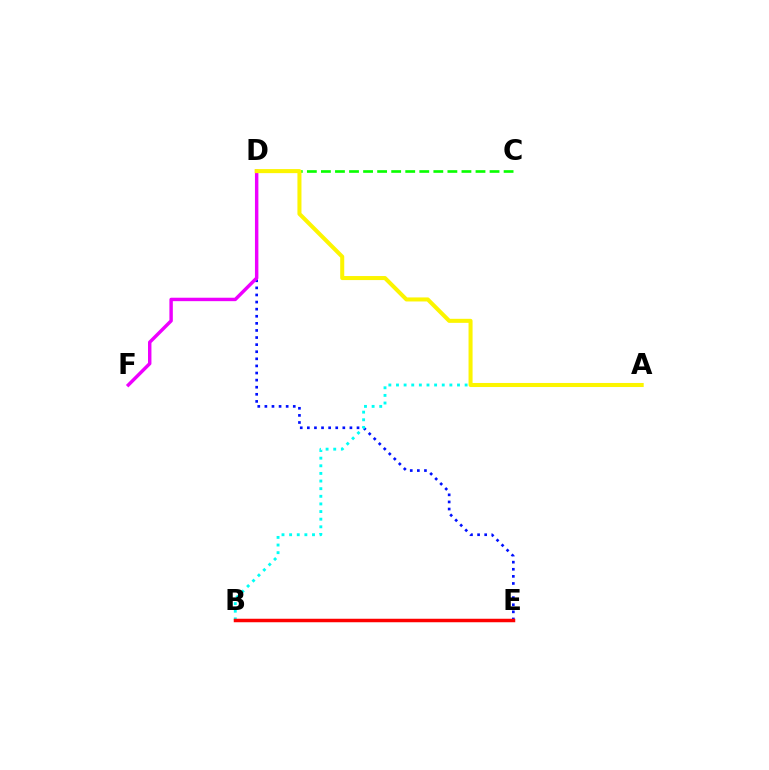{('C', 'D'): [{'color': '#08ff00', 'line_style': 'dashed', 'thickness': 1.91}], ('D', 'E'): [{'color': '#0010ff', 'line_style': 'dotted', 'thickness': 1.93}], ('D', 'F'): [{'color': '#ee00ff', 'line_style': 'solid', 'thickness': 2.47}], ('A', 'B'): [{'color': '#00fff6', 'line_style': 'dotted', 'thickness': 2.07}], ('A', 'D'): [{'color': '#fcf500', 'line_style': 'solid', 'thickness': 2.91}], ('B', 'E'): [{'color': '#ff0000', 'line_style': 'solid', 'thickness': 2.52}]}